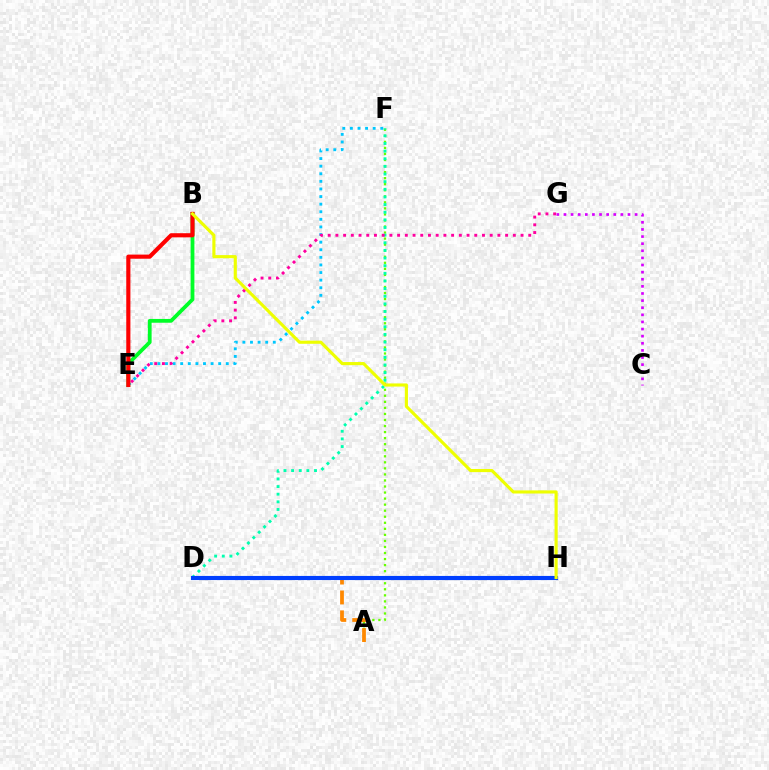{('C', 'G'): [{'color': '#d600ff', 'line_style': 'dotted', 'thickness': 1.93}], ('B', 'E'): [{'color': '#00ff27', 'line_style': 'solid', 'thickness': 2.73}, {'color': '#ff0000', 'line_style': 'solid', 'thickness': 2.98}], ('A', 'F'): [{'color': '#66ff00', 'line_style': 'dotted', 'thickness': 1.64}], ('A', 'D'): [{'color': '#ff8800', 'line_style': 'dashed', 'thickness': 2.7}], ('D', 'H'): [{'color': '#4f00ff', 'line_style': 'dotted', 'thickness': 2.85}, {'color': '#003fff', 'line_style': 'solid', 'thickness': 2.97}], ('E', 'F'): [{'color': '#00c7ff', 'line_style': 'dotted', 'thickness': 2.06}], ('D', 'F'): [{'color': '#00ffaf', 'line_style': 'dotted', 'thickness': 2.08}], ('E', 'G'): [{'color': '#ff00a0', 'line_style': 'dotted', 'thickness': 2.1}], ('B', 'H'): [{'color': '#eeff00', 'line_style': 'solid', 'thickness': 2.26}]}